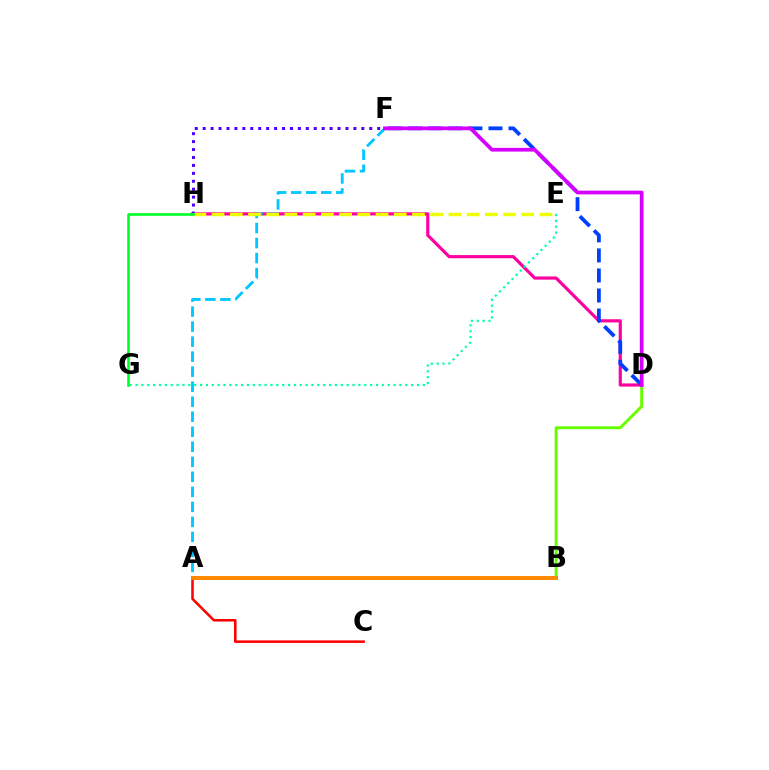{('B', 'D'): [{'color': '#66ff00', 'line_style': 'solid', 'thickness': 2.12}], ('D', 'H'): [{'color': '#ff00a0', 'line_style': 'solid', 'thickness': 2.28}], ('A', 'C'): [{'color': '#ff0000', 'line_style': 'solid', 'thickness': 1.83}], ('F', 'H'): [{'color': '#4f00ff', 'line_style': 'dotted', 'thickness': 2.16}], ('A', 'F'): [{'color': '#00c7ff', 'line_style': 'dashed', 'thickness': 2.04}], ('D', 'F'): [{'color': '#003fff', 'line_style': 'dashed', 'thickness': 2.72}, {'color': '#d600ff', 'line_style': 'solid', 'thickness': 2.69}], ('E', 'H'): [{'color': '#eeff00', 'line_style': 'dashed', 'thickness': 2.48}], ('E', 'G'): [{'color': '#00ffaf', 'line_style': 'dotted', 'thickness': 1.59}], ('A', 'B'): [{'color': '#ff8800', 'line_style': 'solid', 'thickness': 2.83}], ('G', 'H'): [{'color': '#00ff27', 'line_style': 'solid', 'thickness': 1.89}]}